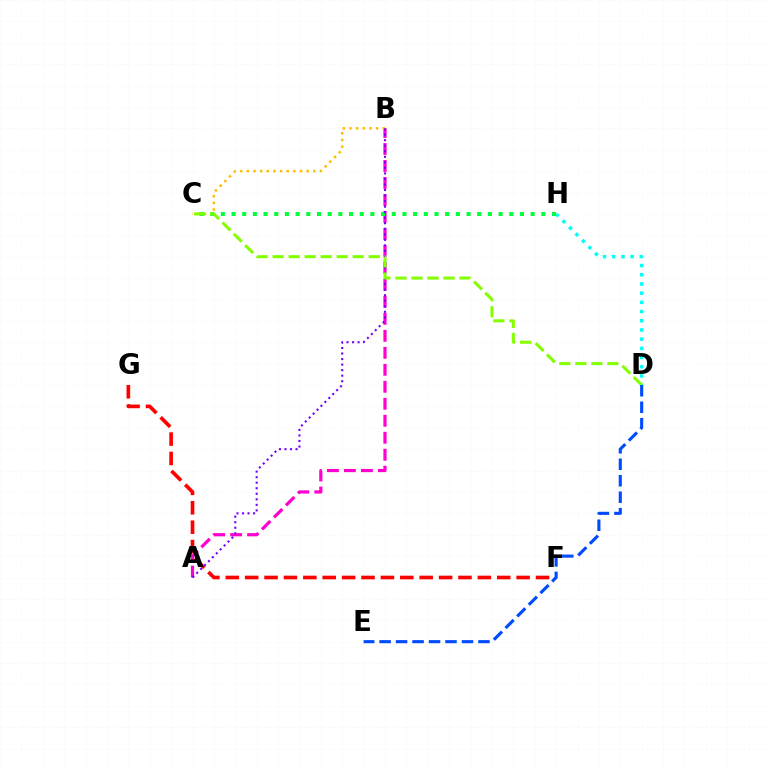{('A', 'B'): [{'color': '#ff00cf', 'line_style': 'dashed', 'thickness': 2.31}, {'color': '#7200ff', 'line_style': 'dotted', 'thickness': 1.5}], ('D', 'H'): [{'color': '#00fff6', 'line_style': 'dotted', 'thickness': 2.5}], ('F', 'G'): [{'color': '#ff0000', 'line_style': 'dashed', 'thickness': 2.63}], ('B', 'C'): [{'color': '#ffbd00', 'line_style': 'dotted', 'thickness': 1.81}], ('C', 'H'): [{'color': '#00ff39', 'line_style': 'dotted', 'thickness': 2.9}], ('C', 'D'): [{'color': '#84ff00', 'line_style': 'dashed', 'thickness': 2.18}], ('D', 'E'): [{'color': '#004bff', 'line_style': 'dashed', 'thickness': 2.24}]}